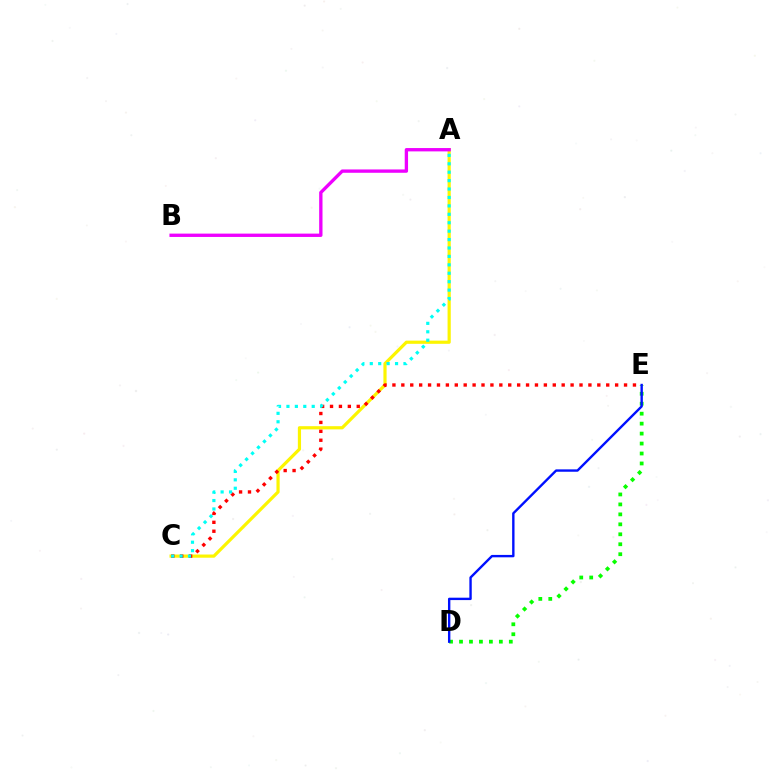{('D', 'E'): [{'color': '#08ff00', 'line_style': 'dotted', 'thickness': 2.71}, {'color': '#0010ff', 'line_style': 'solid', 'thickness': 1.72}], ('A', 'C'): [{'color': '#fcf500', 'line_style': 'solid', 'thickness': 2.3}, {'color': '#00fff6', 'line_style': 'dotted', 'thickness': 2.29}], ('C', 'E'): [{'color': '#ff0000', 'line_style': 'dotted', 'thickness': 2.42}], ('A', 'B'): [{'color': '#ee00ff', 'line_style': 'solid', 'thickness': 2.4}]}